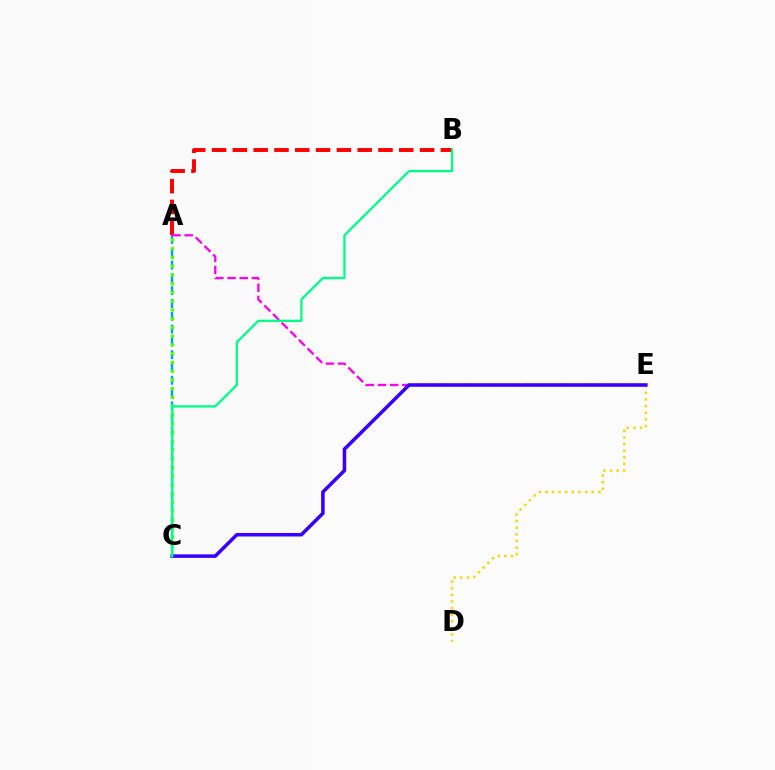{('D', 'E'): [{'color': '#ffd500', 'line_style': 'dotted', 'thickness': 1.8}], ('A', 'B'): [{'color': '#ff0000', 'line_style': 'dashed', 'thickness': 2.83}], ('A', 'C'): [{'color': '#009eff', 'line_style': 'dashed', 'thickness': 1.74}, {'color': '#4fff00', 'line_style': 'dotted', 'thickness': 2.38}], ('A', 'E'): [{'color': '#ff00ed', 'line_style': 'dashed', 'thickness': 1.66}], ('C', 'E'): [{'color': '#3700ff', 'line_style': 'solid', 'thickness': 2.54}], ('B', 'C'): [{'color': '#00ff86', 'line_style': 'solid', 'thickness': 1.65}]}